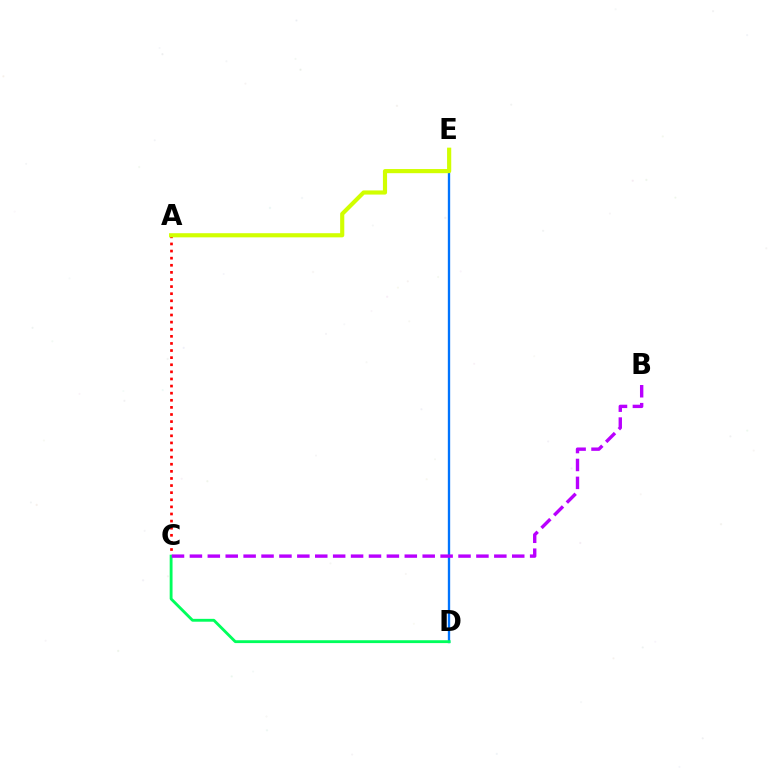{('D', 'E'): [{'color': '#0074ff', 'line_style': 'solid', 'thickness': 1.69}], ('A', 'C'): [{'color': '#ff0000', 'line_style': 'dotted', 'thickness': 1.93}], ('A', 'E'): [{'color': '#d1ff00', 'line_style': 'solid', 'thickness': 2.98}], ('C', 'D'): [{'color': '#00ff5c', 'line_style': 'solid', 'thickness': 2.05}], ('B', 'C'): [{'color': '#b900ff', 'line_style': 'dashed', 'thickness': 2.43}]}